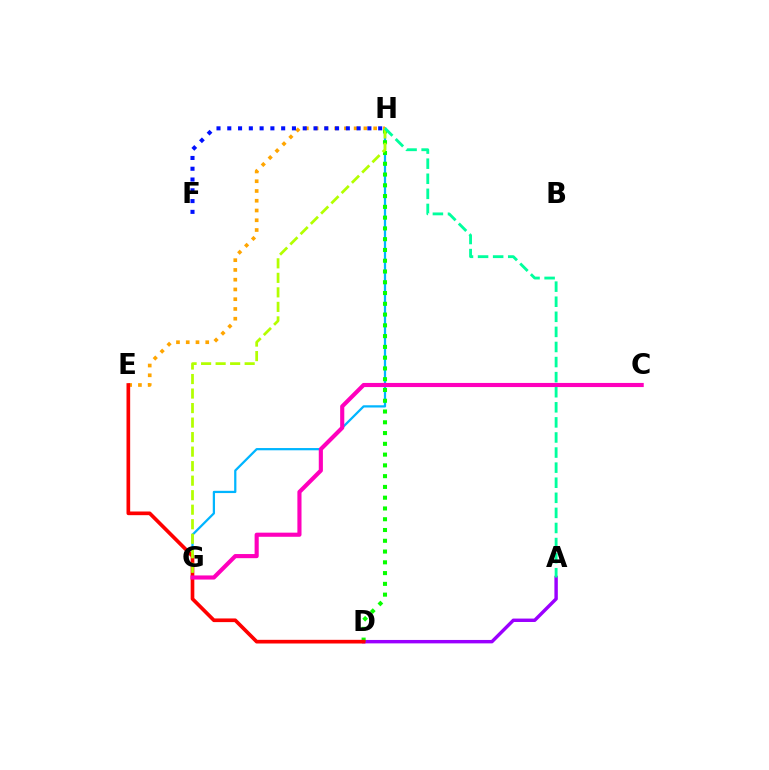{('G', 'H'): [{'color': '#00b5ff', 'line_style': 'solid', 'thickness': 1.62}, {'color': '#b3ff00', 'line_style': 'dashed', 'thickness': 1.97}], ('A', 'D'): [{'color': '#9b00ff', 'line_style': 'solid', 'thickness': 2.46}], ('D', 'H'): [{'color': '#08ff00', 'line_style': 'dotted', 'thickness': 2.93}], ('E', 'H'): [{'color': '#ffa500', 'line_style': 'dotted', 'thickness': 2.65}], ('D', 'E'): [{'color': '#ff0000', 'line_style': 'solid', 'thickness': 2.64}], ('F', 'H'): [{'color': '#0010ff', 'line_style': 'dotted', 'thickness': 2.93}], ('C', 'G'): [{'color': '#ff00bd', 'line_style': 'solid', 'thickness': 2.97}], ('A', 'H'): [{'color': '#00ff9d', 'line_style': 'dashed', 'thickness': 2.05}]}